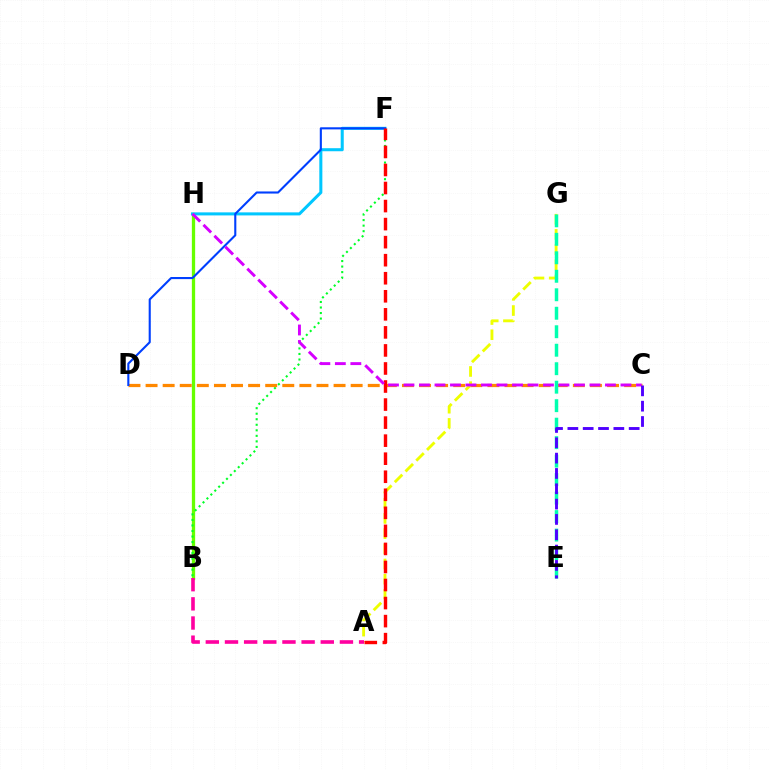{('B', 'H'): [{'color': '#66ff00', 'line_style': 'solid', 'thickness': 2.37}], ('B', 'F'): [{'color': '#00ff27', 'line_style': 'dotted', 'thickness': 1.5}], ('C', 'D'): [{'color': '#ff8800', 'line_style': 'dashed', 'thickness': 2.32}], ('A', 'G'): [{'color': '#eeff00', 'line_style': 'dashed', 'thickness': 2.06}], ('A', 'B'): [{'color': '#ff00a0', 'line_style': 'dashed', 'thickness': 2.6}], ('F', 'H'): [{'color': '#00c7ff', 'line_style': 'solid', 'thickness': 2.19}], ('D', 'F'): [{'color': '#003fff', 'line_style': 'solid', 'thickness': 1.51}], ('A', 'F'): [{'color': '#ff0000', 'line_style': 'dashed', 'thickness': 2.45}], ('E', 'G'): [{'color': '#00ffaf', 'line_style': 'dashed', 'thickness': 2.51}], ('C', 'H'): [{'color': '#d600ff', 'line_style': 'dashed', 'thickness': 2.11}], ('C', 'E'): [{'color': '#4f00ff', 'line_style': 'dashed', 'thickness': 2.08}]}